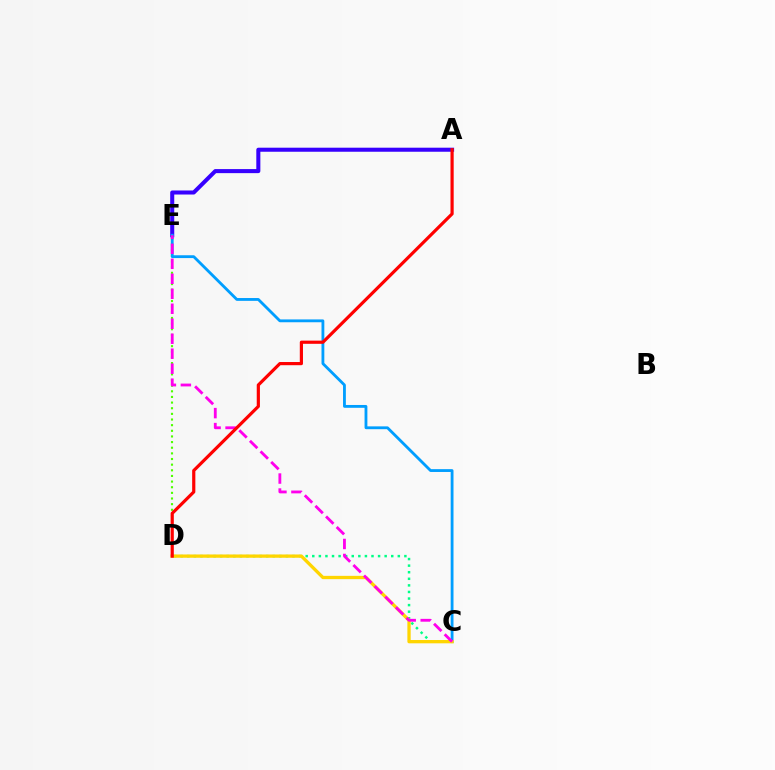{('D', 'E'): [{'color': '#4fff00', 'line_style': 'dotted', 'thickness': 1.53}], ('C', 'D'): [{'color': '#00ff86', 'line_style': 'dotted', 'thickness': 1.79}, {'color': '#ffd500', 'line_style': 'solid', 'thickness': 2.37}], ('A', 'E'): [{'color': '#3700ff', 'line_style': 'solid', 'thickness': 2.91}], ('C', 'E'): [{'color': '#009eff', 'line_style': 'solid', 'thickness': 2.03}, {'color': '#ff00ed', 'line_style': 'dashed', 'thickness': 2.04}], ('A', 'D'): [{'color': '#ff0000', 'line_style': 'solid', 'thickness': 2.29}]}